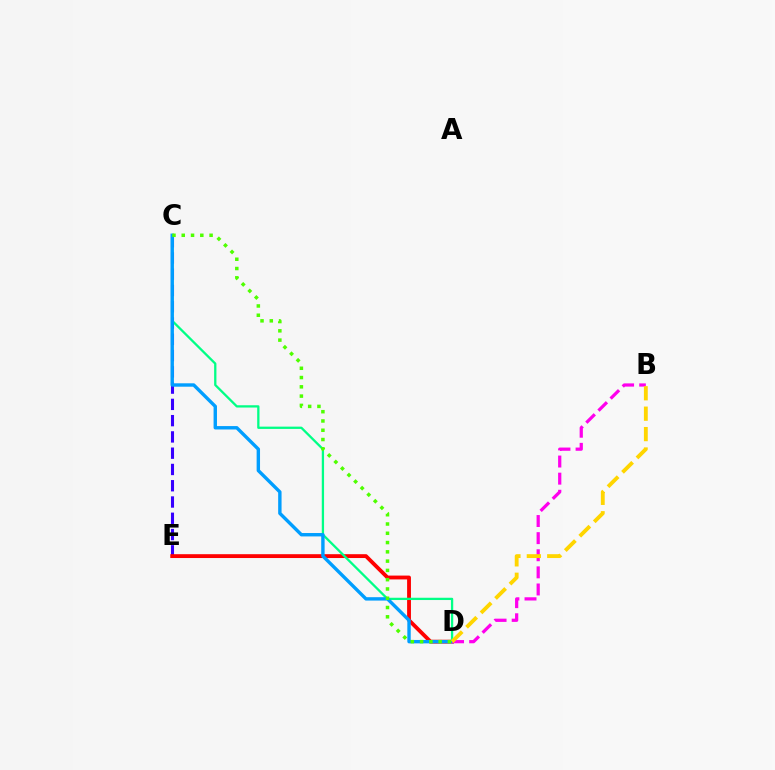{('C', 'E'): [{'color': '#3700ff', 'line_style': 'dashed', 'thickness': 2.21}], ('D', 'E'): [{'color': '#ff0000', 'line_style': 'solid', 'thickness': 2.77}], ('C', 'D'): [{'color': '#00ff86', 'line_style': 'solid', 'thickness': 1.65}, {'color': '#009eff', 'line_style': 'solid', 'thickness': 2.45}, {'color': '#4fff00', 'line_style': 'dotted', 'thickness': 2.52}], ('B', 'D'): [{'color': '#ff00ed', 'line_style': 'dashed', 'thickness': 2.32}, {'color': '#ffd500', 'line_style': 'dashed', 'thickness': 2.77}]}